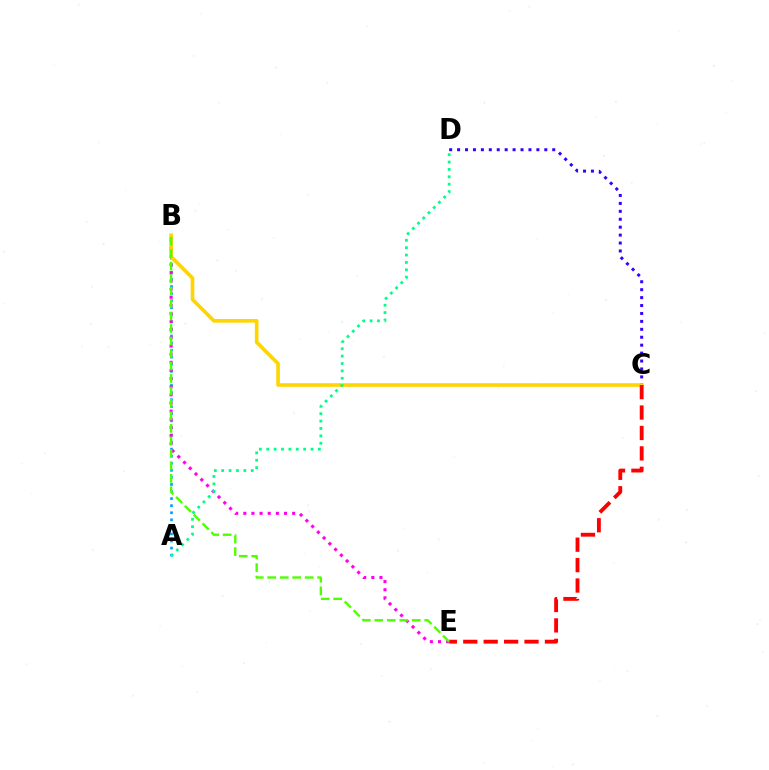{('A', 'B'): [{'color': '#009eff', 'line_style': 'dotted', 'thickness': 1.92}], ('B', 'E'): [{'color': '#ff00ed', 'line_style': 'dotted', 'thickness': 2.21}, {'color': '#4fff00', 'line_style': 'dashed', 'thickness': 1.7}], ('C', 'D'): [{'color': '#3700ff', 'line_style': 'dotted', 'thickness': 2.15}], ('B', 'C'): [{'color': '#ffd500', 'line_style': 'solid', 'thickness': 2.61}], ('C', 'E'): [{'color': '#ff0000', 'line_style': 'dashed', 'thickness': 2.77}], ('A', 'D'): [{'color': '#00ff86', 'line_style': 'dotted', 'thickness': 2.01}]}